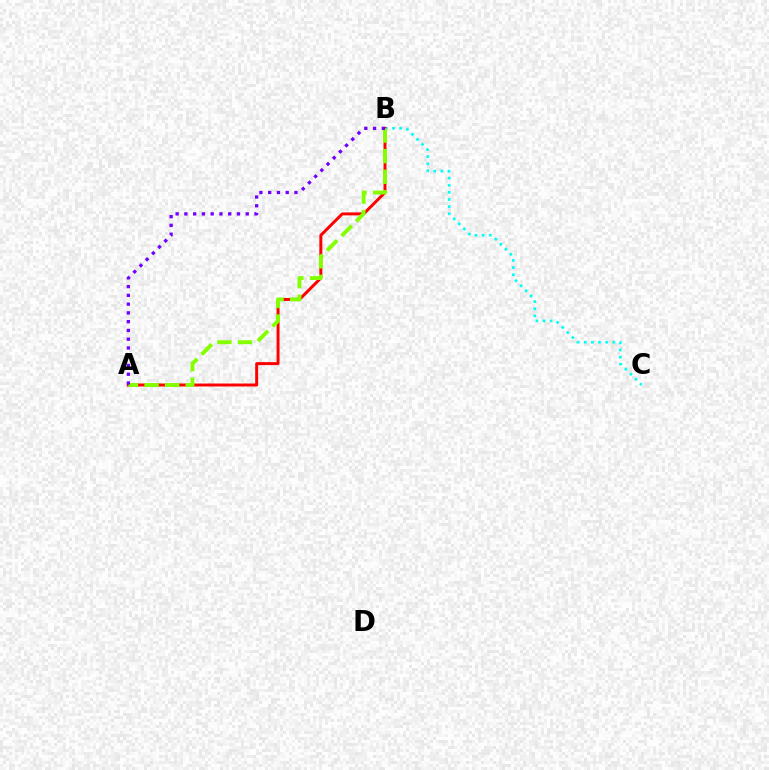{('B', 'C'): [{'color': '#00fff6', 'line_style': 'dotted', 'thickness': 1.94}], ('A', 'B'): [{'color': '#ff0000', 'line_style': 'solid', 'thickness': 2.13}, {'color': '#84ff00', 'line_style': 'dashed', 'thickness': 2.8}, {'color': '#7200ff', 'line_style': 'dotted', 'thickness': 2.38}]}